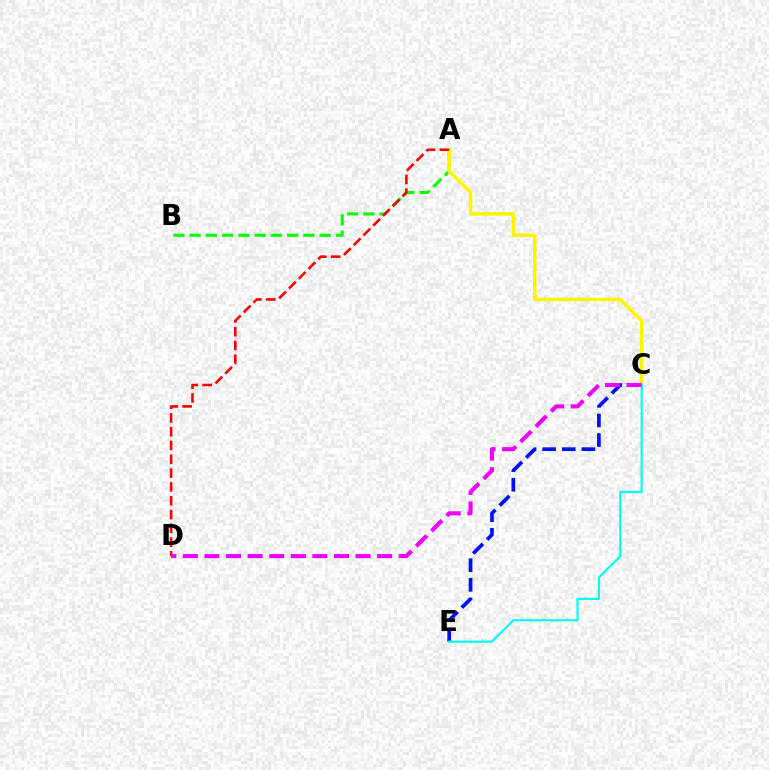{('A', 'B'): [{'color': '#08ff00', 'line_style': 'dashed', 'thickness': 2.21}], ('C', 'E'): [{'color': '#0010ff', 'line_style': 'dashed', 'thickness': 2.67}, {'color': '#00fff6', 'line_style': 'solid', 'thickness': 1.57}], ('A', 'C'): [{'color': '#fcf500', 'line_style': 'solid', 'thickness': 2.56}], ('A', 'D'): [{'color': '#ff0000', 'line_style': 'dashed', 'thickness': 1.87}], ('C', 'D'): [{'color': '#ee00ff', 'line_style': 'dashed', 'thickness': 2.93}]}